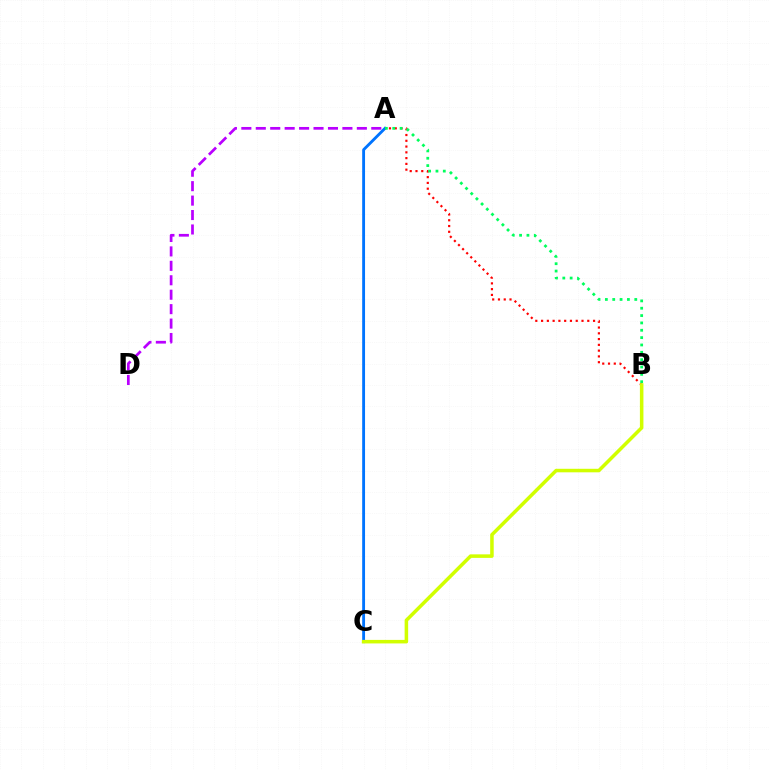{('A', 'D'): [{'color': '#b900ff', 'line_style': 'dashed', 'thickness': 1.96}], ('A', 'C'): [{'color': '#0074ff', 'line_style': 'solid', 'thickness': 2.05}], ('A', 'B'): [{'color': '#ff0000', 'line_style': 'dotted', 'thickness': 1.57}, {'color': '#00ff5c', 'line_style': 'dotted', 'thickness': 2.0}], ('B', 'C'): [{'color': '#d1ff00', 'line_style': 'solid', 'thickness': 2.54}]}